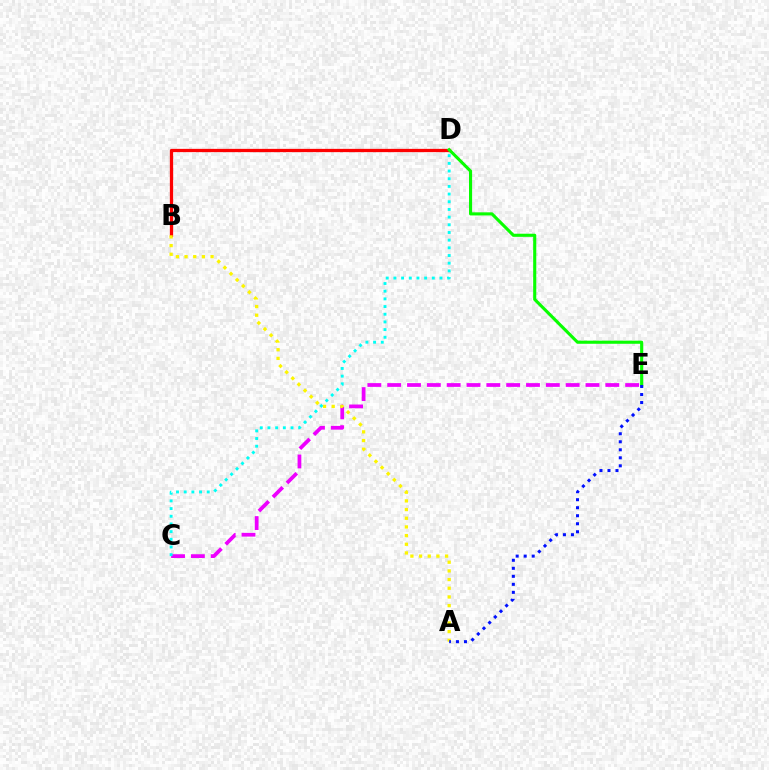{('B', 'D'): [{'color': '#ff0000', 'line_style': 'solid', 'thickness': 2.36}], ('D', 'E'): [{'color': '#08ff00', 'line_style': 'solid', 'thickness': 2.23}], ('C', 'E'): [{'color': '#ee00ff', 'line_style': 'dashed', 'thickness': 2.69}], ('A', 'B'): [{'color': '#fcf500', 'line_style': 'dotted', 'thickness': 2.36}], ('C', 'D'): [{'color': '#00fff6', 'line_style': 'dotted', 'thickness': 2.09}], ('A', 'E'): [{'color': '#0010ff', 'line_style': 'dotted', 'thickness': 2.18}]}